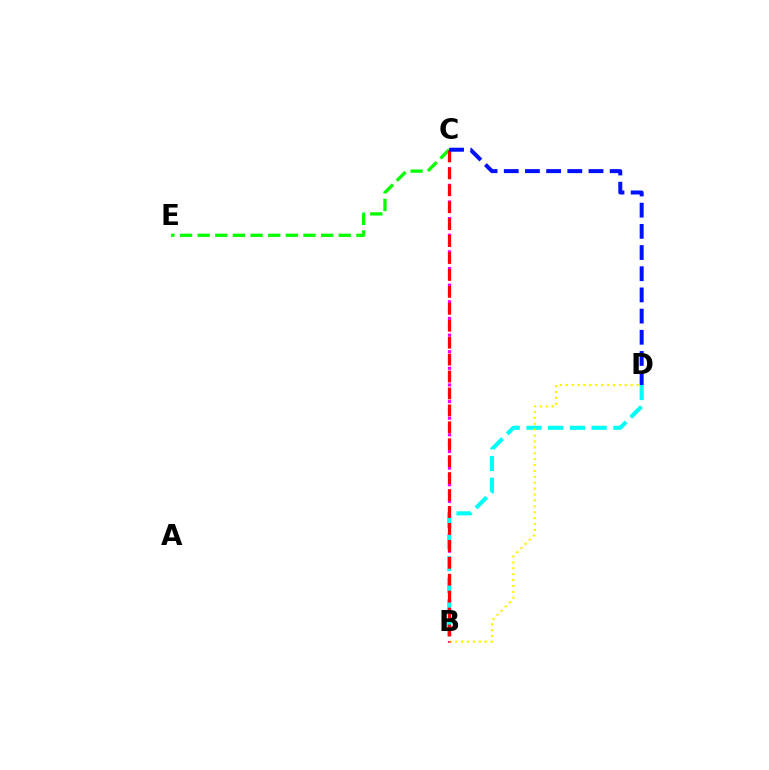{('B', 'C'): [{'color': '#ee00ff', 'line_style': 'dotted', 'thickness': 2.26}, {'color': '#ff0000', 'line_style': 'dashed', 'thickness': 2.3}], ('B', 'D'): [{'color': '#00fff6', 'line_style': 'dashed', 'thickness': 2.95}, {'color': '#fcf500', 'line_style': 'dotted', 'thickness': 1.6}], ('C', 'E'): [{'color': '#08ff00', 'line_style': 'dashed', 'thickness': 2.4}], ('C', 'D'): [{'color': '#0010ff', 'line_style': 'dashed', 'thickness': 2.88}]}